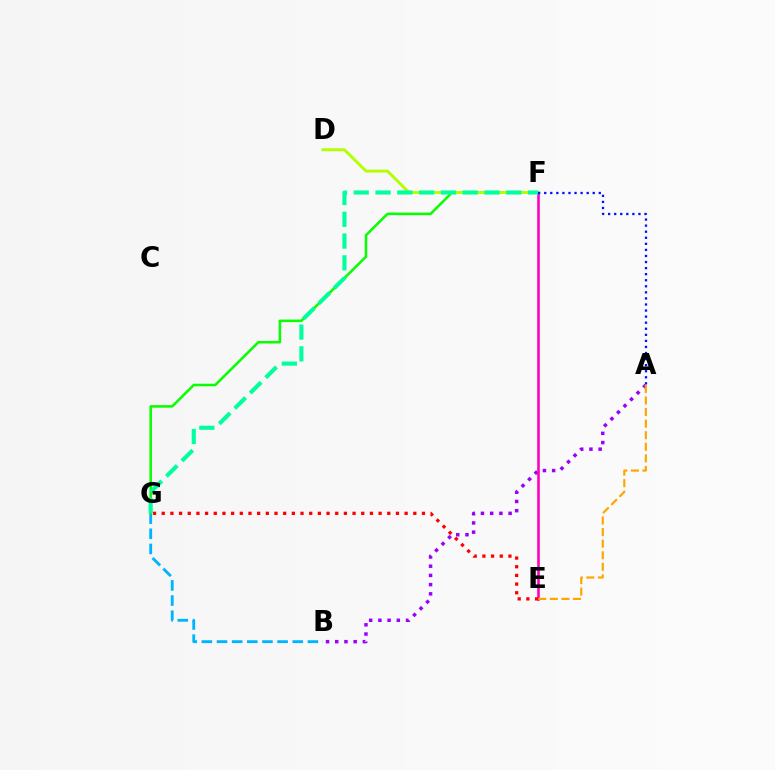{('B', 'G'): [{'color': '#00b5ff', 'line_style': 'dashed', 'thickness': 2.06}], ('F', 'G'): [{'color': '#08ff00', 'line_style': 'solid', 'thickness': 1.83}, {'color': '#00ff9d', 'line_style': 'dashed', 'thickness': 2.96}], ('A', 'B'): [{'color': '#9b00ff', 'line_style': 'dotted', 'thickness': 2.5}], ('E', 'F'): [{'color': '#ff00bd', 'line_style': 'solid', 'thickness': 1.87}], ('E', 'G'): [{'color': '#ff0000', 'line_style': 'dotted', 'thickness': 2.36}], ('A', 'E'): [{'color': '#ffa500', 'line_style': 'dashed', 'thickness': 1.57}], ('D', 'F'): [{'color': '#b3ff00', 'line_style': 'solid', 'thickness': 2.09}], ('A', 'F'): [{'color': '#0010ff', 'line_style': 'dotted', 'thickness': 1.65}]}